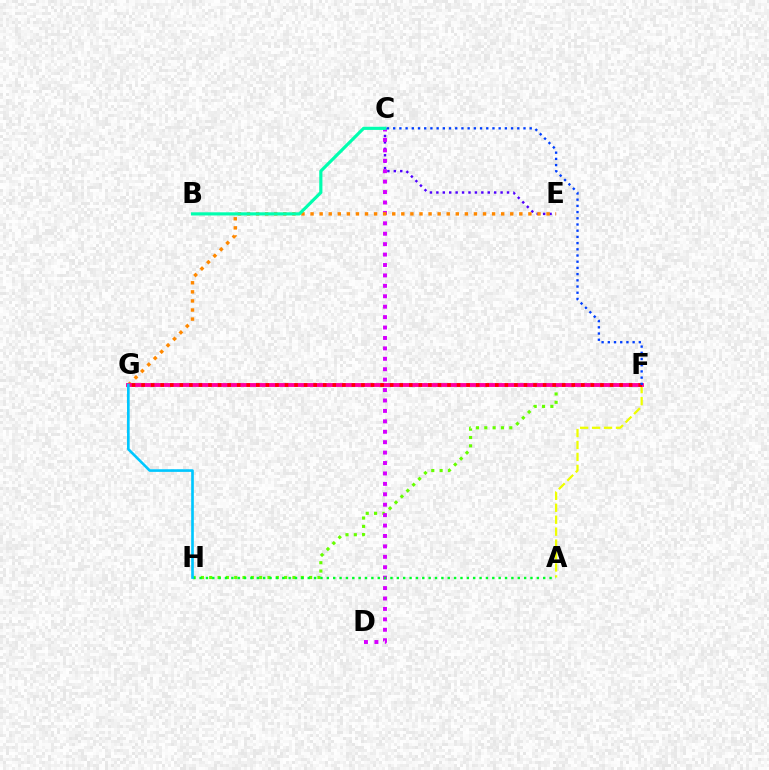{('F', 'H'): [{'color': '#66ff00', 'line_style': 'dotted', 'thickness': 2.26}], ('C', 'E'): [{'color': '#4f00ff', 'line_style': 'dotted', 'thickness': 1.75}], ('C', 'D'): [{'color': '#d600ff', 'line_style': 'dotted', 'thickness': 2.83}], ('A', 'F'): [{'color': '#eeff00', 'line_style': 'dashed', 'thickness': 1.62}], ('A', 'H'): [{'color': '#00ff27', 'line_style': 'dotted', 'thickness': 1.73}], ('E', 'G'): [{'color': '#ff8800', 'line_style': 'dotted', 'thickness': 2.47}], ('B', 'C'): [{'color': '#00ffaf', 'line_style': 'solid', 'thickness': 2.28}], ('F', 'G'): [{'color': '#ff00a0', 'line_style': 'solid', 'thickness': 2.79}, {'color': '#ff0000', 'line_style': 'dotted', 'thickness': 2.6}], ('G', 'H'): [{'color': '#00c7ff', 'line_style': 'solid', 'thickness': 1.91}], ('C', 'F'): [{'color': '#003fff', 'line_style': 'dotted', 'thickness': 1.69}]}